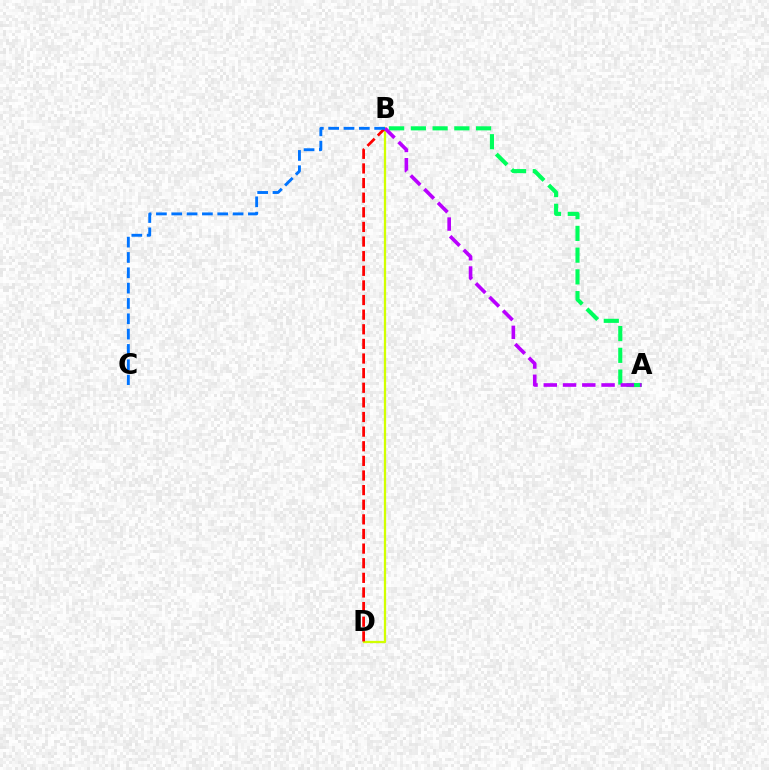{('B', 'D'): [{'color': '#d1ff00', 'line_style': 'solid', 'thickness': 1.64}, {'color': '#ff0000', 'line_style': 'dashed', 'thickness': 1.99}], ('A', 'B'): [{'color': '#00ff5c', 'line_style': 'dashed', 'thickness': 2.95}, {'color': '#b900ff', 'line_style': 'dashed', 'thickness': 2.62}], ('B', 'C'): [{'color': '#0074ff', 'line_style': 'dashed', 'thickness': 2.08}]}